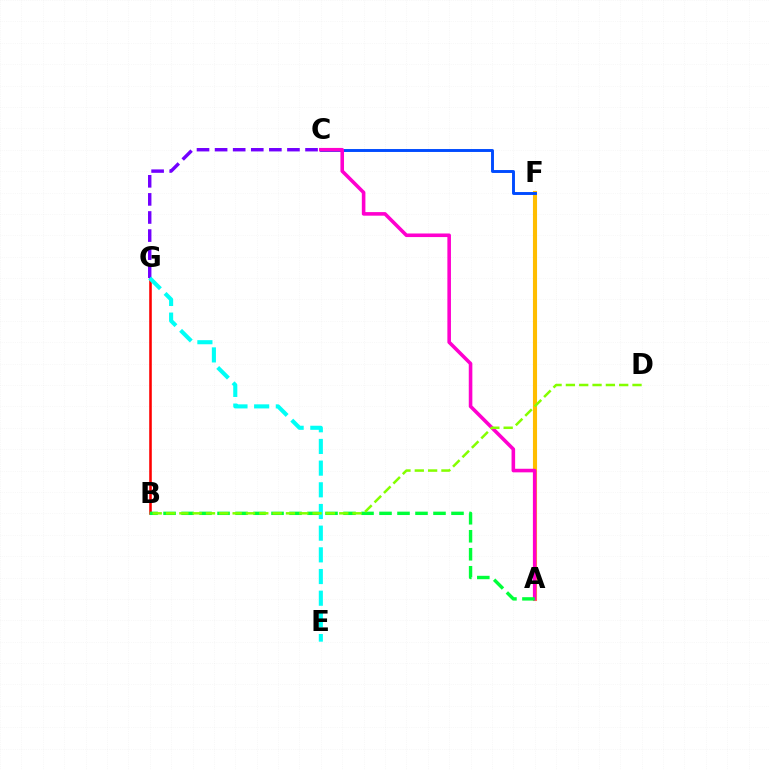{('B', 'G'): [{'color': '#ff0000', 'line_style': 'solid', 'thickness': 1.86}], ('C', 'G'): [{'color': '#7200ff', 'line_style': 'dashed', 'thickness': 2.46}], ('A', 'F'): [{'color': '#ffbd00', 'line_style': 'solid', 'thickness': 2.96}], ('C', 'F'): [{'color': '#004bff', 'line_style': 'solid', 'thickness': 2.1}], ('A', 'C'): [{'color': '#ff00cf', 'line_style': 'solid', 'thickness': 2.58}], ('A', 'B'): [{'color': '#00ff39', 'line_style': 'dashed', 'thickness': 2.44}], ('E', 'G'): [{'color': '#00fff6', 'line_style': 'dashed', 'thickness': 2.95}], ('B', 'D'): [{'color': '#84ff00', 'line_style': 'dashed', 'thickness': 1.81}]}